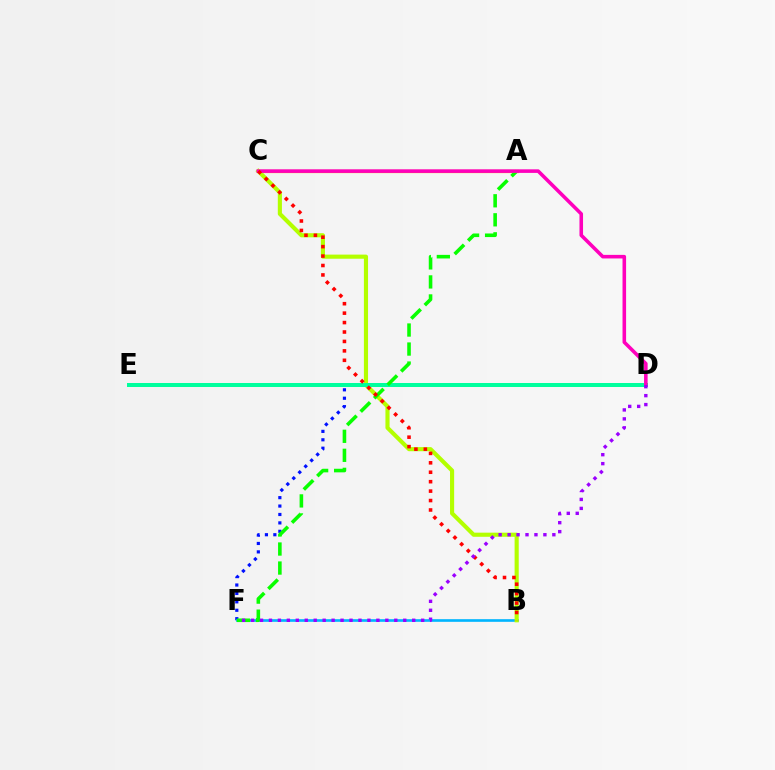{('D', 'F'): [{'color': '#0010ff', 'line_style': 'dotted', 'thickness': 2.29}, {'color': '#9b00ff', 'line_style': 'dotted', 'thickness': 2.43}], ('A', 'C'): [{'color': '#ffa500', 'line_style': 'solid', 'thickness': 2.32}], ('B', 'F'): [{'color': '#00b5ff', 'line_style': 'solid', 'thickness': 1.91}], ('B', 'C'): [{'color': '#b3ff00', 'line_style': 'solid', 'thickness': 2.97}, {'color': '#ff0000', 'line_style': 'dotted', 'thickness': 2.56}], ('D', 'E'): [{'color': '#00ff9d', 'line_style': 'solid', 'thickness': 2.88}], ('A', 'F'): [{'color': '#08ff00', 'line_style': 'dashed', 'thickness': 2.58}], ('C', 'D'): [{'color': '#ff00bd', 'line_style': 'solid', 'thickness': 2.57}]}